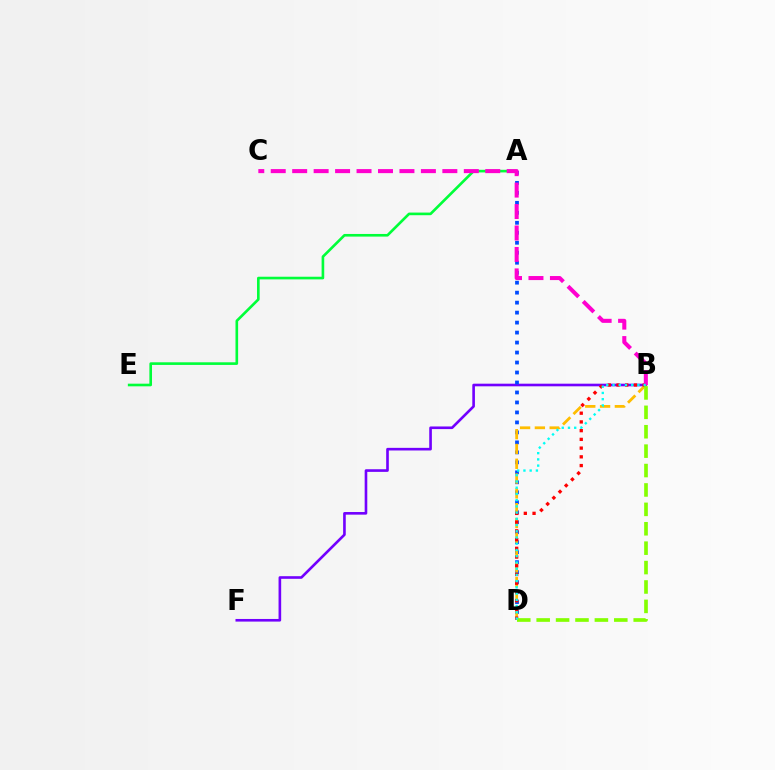{('A', 'E'): [{'color': '#00ff39', 'line_style': 'solid', 'thickness': 1.9}], ('B', 'F'): [{'color': '#7200ff', 'line_style': 'solid', 'thickness': 1.89}], ('A', 'D'): [{'color': '#004bff', 'line_style': 'dotted', 'thickness': 2.71}], ('B', 'D'): [{'color': '#ffbd00', 'line_style': 'dashed', 'thickness': 2.01}, {'color': '#ff0000', 'line_style': 'dotted', 'thickness': 2.37}, {'color': '#84ff00', 'line_style': 'dashed', 'thickness': 2.64}, {'color': '#00fff6', 'line_style': 'dotted', 'thickness': 1.69}], ('B', 'C'): [{'color': '#ff00cf', 'line_style': 'dashed', 'thickness': 2.91}]}